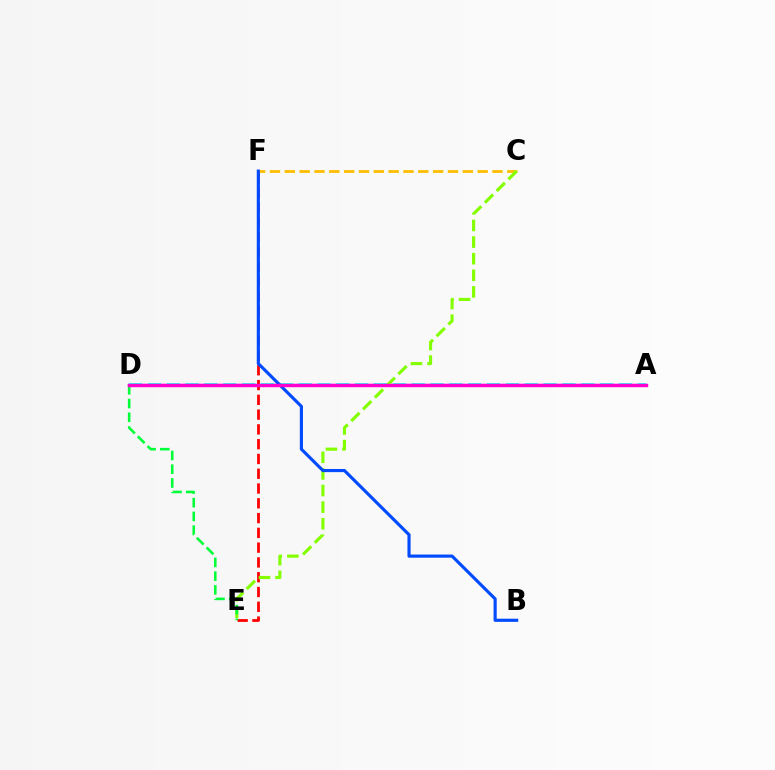{('A', 'D'): [{'color': '#7200ff', 'line_style': 'solid', 'thickness': 1.57}, {'color': '#00fff6', 'line_style': 'dashed', 'thickness': 2.56}, {'color': '#ff00cf', 'line_style': 'solid', 'thickness': 2.47}], ('E', 'F'): [{'color': '#ff0000', 'line_style': 'dashed', 'thickness': 2.01}], ('C', 'F'): [{'color': '#ffbd00', 'line_style': 'dashed', 'thickness': 2.02}], ('C', 'E'): [{'color': '#84ff00', 'line_style': 'dashed', 'thickness': 2.26}], ('B', 'F'): [{'color': '#004bff', 'line_style': 'solid', 'thickness': 2.26}], ('D', 'E'): [{'color': '#00ff39', 'line_style': 'dashed', 'thickness': 1.87}]}